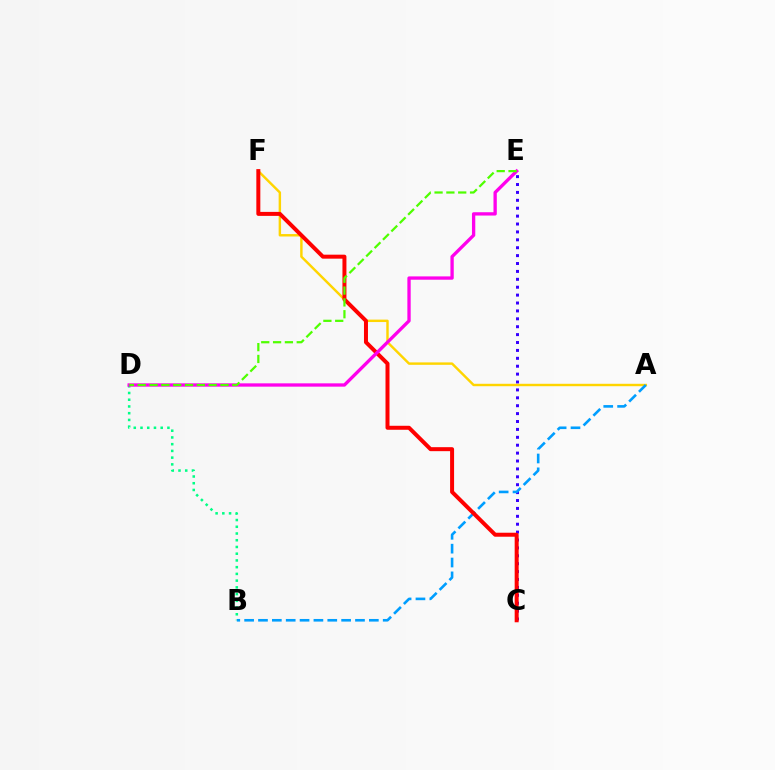{('C', 'E'): [{'color': '#3700ff', 'line_style': 'dotted', 'thickness': 2.15}], ('A', 'F'): [{'color': '#ffd500', 'line_style': 'solid', 'thickness': 1.75}], ('B', 'D'): [{'color': '#00ff86', 'line_style': 'dotted', 'thickness': 1.83}], ('A', 'B'): [{'color': '#009eff', 'line_style': 'dashed', 'thickness': 1.88}], ('C', 'F'): [{'color': '#ff0000', 'line_style': 'solid', 'thickness': 2.87}], ('D', 'E'): [{'color': '#ff00ed', 'line_style': 'solid', 'thickness': 2.39}, {'color': '#4fff00', 'line_style': 'dashed', 'thickness': 1.61}]}